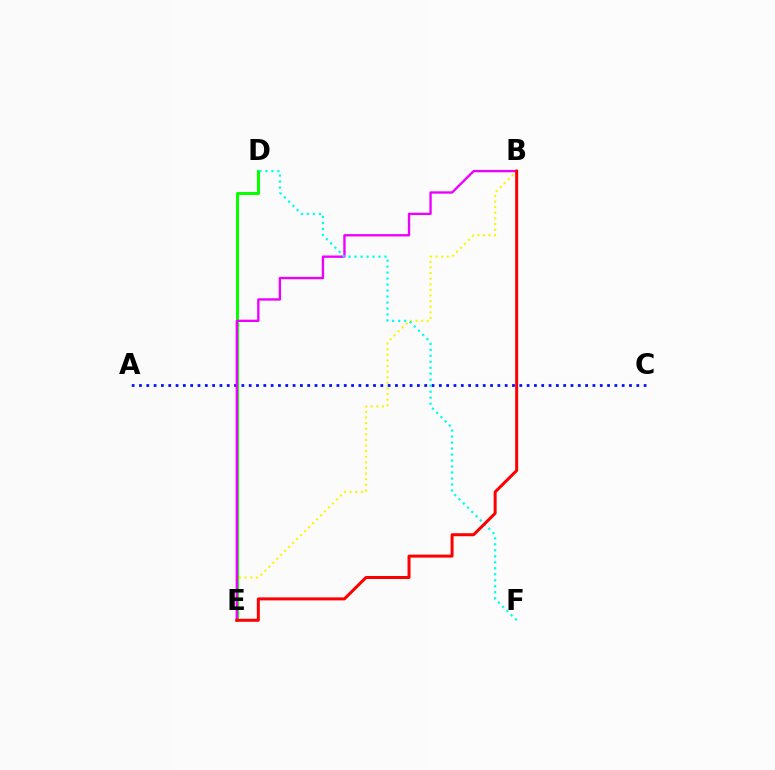{('D', 'E'): [{'color': '#08ff00', 'line_style': 'solid', 'thickness': 2.18}], ('B', 'E'): [{'color': '#fcf500', 'line_style': 'dotted', 'thickness': 1.52}, {'color': '#ee00ff', 'line_style': 'solid', 'thickness': 1.69}, {'color': '#ff0000', 'line_style': 'solid', 'thickness': 2.16}], ('A', 'C'): [{'color': '#0010ff', 'line_style': 'dotted', 'thickness': 1.99}], ('D', 'F'): [{'color': '#00fff6', 'line_style': 'dotted', 'thickness': 1.63}]}